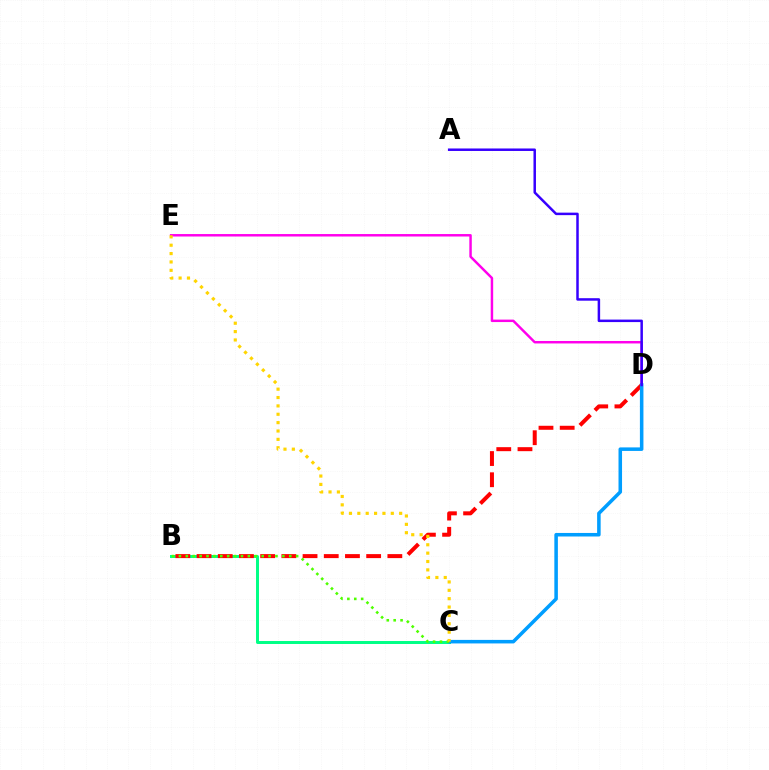{('B', 'C'): [{'color': '#00ff86', 'line_style': 'solid', 'thickness': 2.13}, {'color': '#4fff00', 'line_style': 'dotted', 'thickness': 1.87}], ('D', 'E'): [{'color': '#ff00ed', 'line_style': 'solid', 'thickness': 1.77}], ('B', 'D'): [{'color': '#ff0000', 'line_style': 'dashed', 'thickness': 2.88}], ('C', 'D'): [{'color': '#009eff', 'line_style': 'solid', 'thickness': 2.55}], ('A', 'D'): [{'color': '#3700ff', 'line_style': 'solid', 'thickness': 1.8}], ('C', 'E'): [{'color': '#ffd500', 'line_style': 'dotted', 'thickness': 2.27}]}